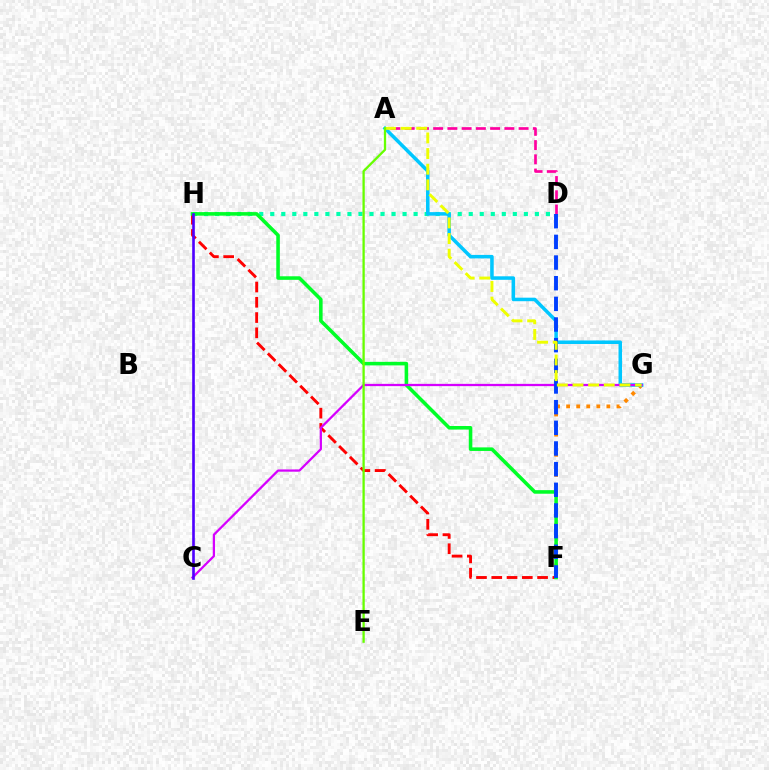{('F', 'G'): [{'color': '#ff8800', 'line_style': 'dotted', 'thickness': 2.73}], ('F', 'H'): [{'color': '#ff0000', 'line_style': 'dashed', 'thickness': 2.07}, {'color': '#00ff27', 'line_style': 'solid', 'thickness': 2.56}], ('D', 'H'): [{'color': '#00ffaf', 'line_style': 'dotted', 'thickness': 3.0}], ('A', 'D'): [{'color': '#ff00a0', 'line_style': 'dashed', 'thickness': 1.93}], ('A', 'G'): [{'color': '#00c7ff', 'line_style': 'solid', 'thickness': 2.54}, {'color': '#eeff00', 'line_style': 'dashed', 'thickness': 2.12}], ('C', 'G'): [{'color': '#d600ff', 'line_style': 'solid', 'thickness': 1.63}], ('C', 'H'): [{'color': '#4f00ff', 'line_style': 'solid', 'thickness': 1.9}], ('D', 'F'): [{'color': '#003fff', 'line_style': 'dashed', 'thickness': 2.81}], ('A', 'E'): [{'color': '#66ff00', 'line_style': 'solid', 'thickness': 1.65}]}